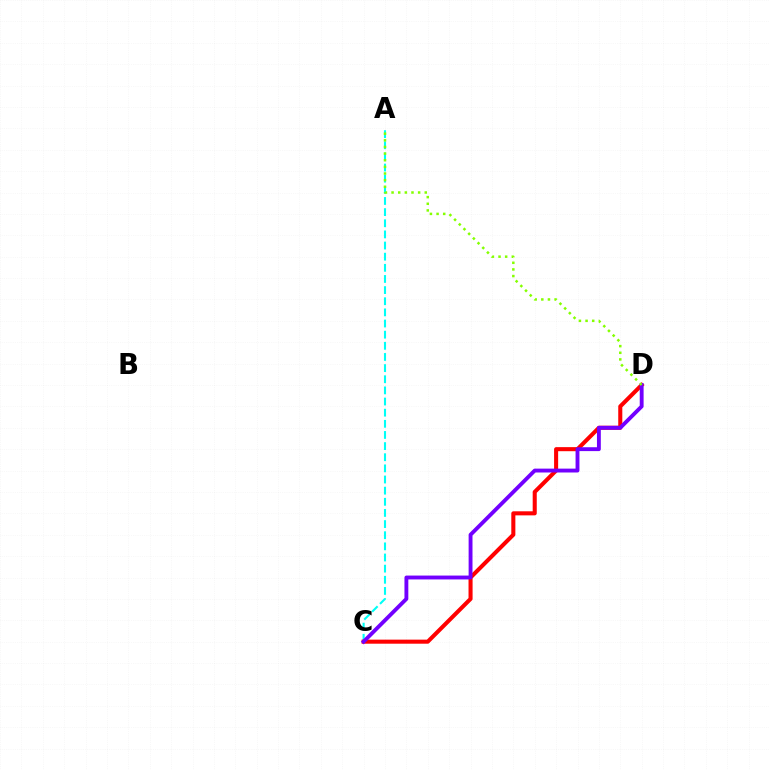{('A', 'C'): [{'color': '#00fff6', 'line_style': 'dashed', 'thickness': 1.51}], ('C', 'D'): [{'color': '#ff0000', 'line_style': 'solid', 'thickness': 2.92}, {'color': '#7200ff', 'line_style': 'solid', 'thickness': 2.79}], ('A', 'D'): [{'color': '#84ff00', 'line_style': 'dotted', 'thickness': 1.8}]}